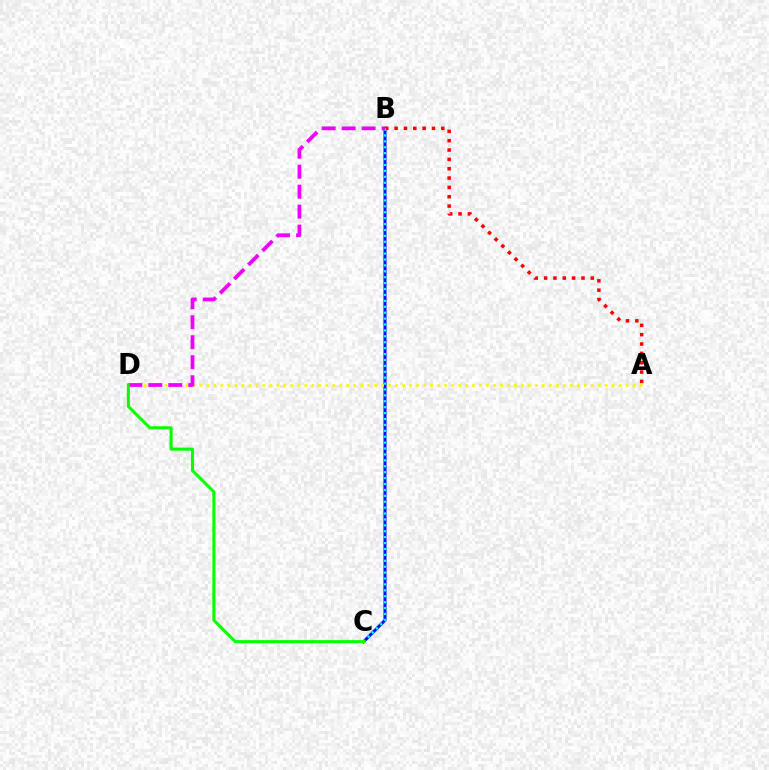{('B', 'C'): [{'color': '#0010ff', 'line_style': 'solid', 'thickness': 2.19}, {'color': '#00fff6', 'line_style': 'dotted', 'thickness': 1.61}], ('A', 'B'): [{'color': '#ff0000', 'line_style': 'dotted', 'thickness': 2.54}], ('A', 'D'): [{'color': '#fcf500', 'line_style': 'dotted', 'thickness': 1.9}], ('B', 'D'): [{'color': '#ee00ff', 'line_style': 'dashed', 'thickness': 2.72}], ('C', 'D'): [{'color': '#08ff00', 'line_style': 'solid', 'thickness': 2.2}]}